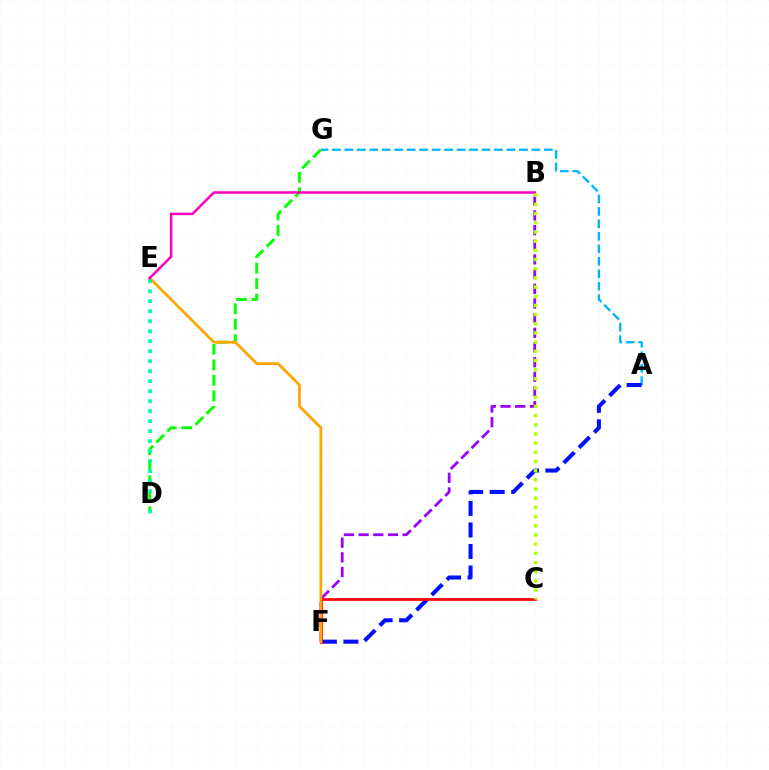{('A', 'G'): [{'color': '#00b5ff', 'line_style': 'dashed', 'thickness': 1.69}], ('B', 'F'): [{'color': '#9b00ff', 'line_style': 'dashed', 'thickness': 1.99}], ('A', 'F'): [{'color': '#0010ff', 'line_style': 'dashed', 'thickness': 2.93}], ('C', 'F'): [{'color': '#ff0000', 'line_style': 'solid', 'thickness': 1.96}], ('D', 'G'): [{'color': '#08ff00', 'line_style': 'dashed', 'thickness': 2.11}], ('E', 'F'): [{'color': '#ffa500', 'line_style': 'solid', 'thickness': 1.98}], ('D', 'E'): [{'color': '#00ff9d', 'line_style': 'dotted', 'thickness': 2.72}], ('B', 'E'): [{'color': '#ff00bd', 'line_style': 'solid', 'thickness': 1.81}], ('B', 'C'): [{'color': '#b3ff00', 'line_style': 'dotted', 'thickness': 2.49}]}